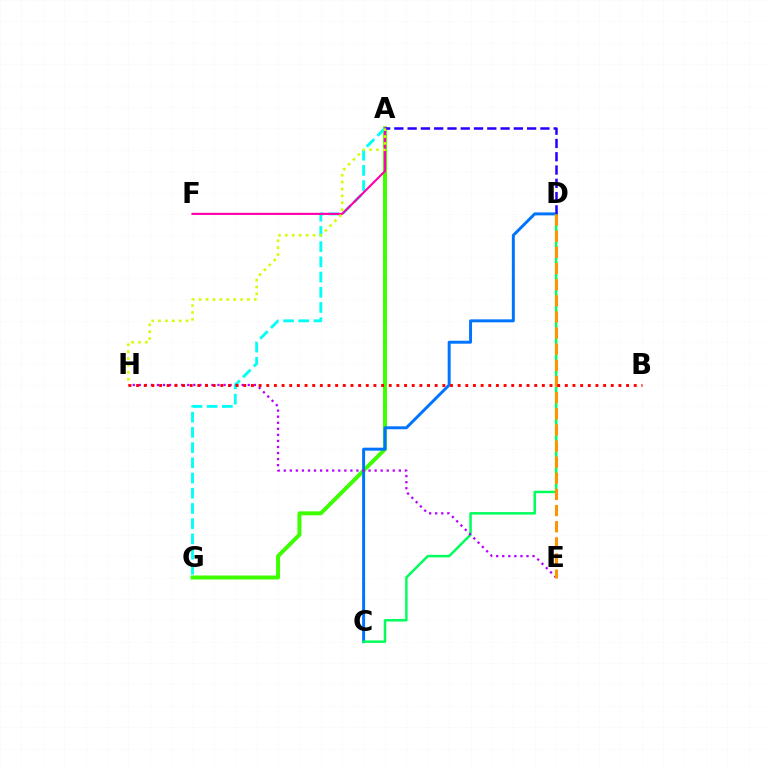{('A', 'G'): [{'color': '#3dff00', 'line_style': 'solid', 'thickness': 2.85}, {'color': '#00fff6', 'line_style': 'dashed', 'thickness': 2.07}], ('A', 'F'): [{'color': '#ff00ac', 'line_style': 'solid', 'thickness': 1.54}], ('C', 'D'): [{'color': '#0074ff', 'line_style': 'solid', 'thickness': 2.13}, {'color': '#00ff5c', 'line_style': 'solid', 'thickness': 1.79}], ('A', 'D'): [{'color': '#2500ff', 'line_style': 'dashed', 'thickness': 1.8}], ('E', 'H'): [{'color': '#b900ff', 'line_style': 'dotted', 'thickness': 1.65}], ('D', 'E'): [{'color': '#ff9400', 'line_style': 'dashed', 'thickness': 2.19}], ('A', 'H'): [{'color': '#d1ff00', 'line_style': 'dotted', 'thickness': 1.87}], ('B', 'H'): [{'color': '#ff0000', 'line_style': 'dotted', 'thickness': 2.08}]}